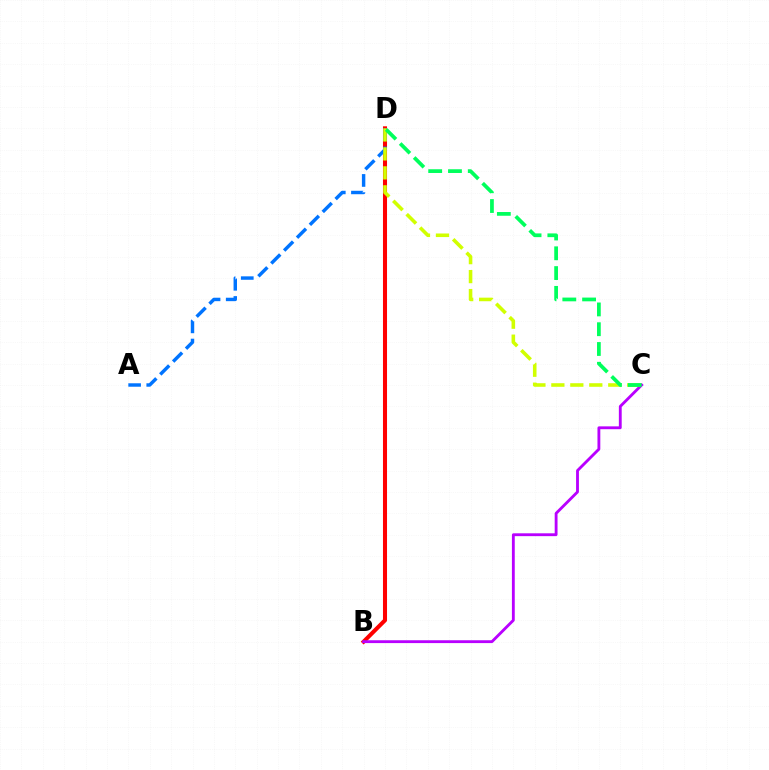{('B', 'D'): [{'color': '#ff0000', 'line_style': 'solid', 'thickness': 2.92}], ('B', 'C'): [{'color': '#b900ff', 'line_style': 'solid', 'thickness': 2.05}], ('A', 'D'): [{'color': '#0074ff', 'line_style': 'dashed', 'thickness': 2.47}], ('C', 'D'): [{'color': '#d1ff00', 'line_style': 'dashed', 'thickness': 2.58}, {'color': '#00ff5c', 'line_style': 'dashed', 'thickness': 2.69}]}